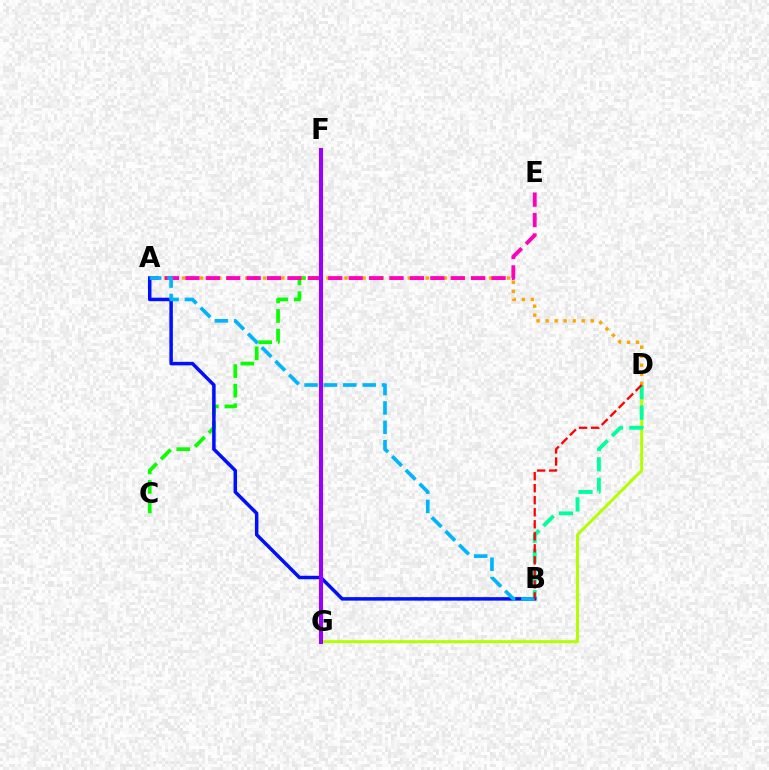{('C', 'F'): [{'color': '#08ff00', 'line_style': 'dashed', 'thickness': 2.66}], ('D', 'G'): [{'color': '#b3ff00', 'line_style': 'solid', 'thickness': 2.14}], ('B', 'D'): [{'color': '#00ff9d', 'line_style': 'dashed', 'thickness': 2.78}, {'color': '#ff0000', 'line_style': 'dashed', 'thickness': 1.63}], ('A', 'D'): [{'color': '#ffa500', 'line_style': 'dotted', 'thickness': 2.45}], ('A', 'E'): [{'color': '#ff00bd', 'line_style': 'dashed', 'thickness': 2.77}], ('A', 'B'): [{'color': '#0010ff', 'line_style': 'solid', 'thickness': 2.52}, {'color': '#00b5ff', 'line_style': 'dashed', 'thickness': 2.63}], ('F', 'G'): [{'color': '#9b00ff', 'line_style': 'solid', 'thickness': 2.95}]}